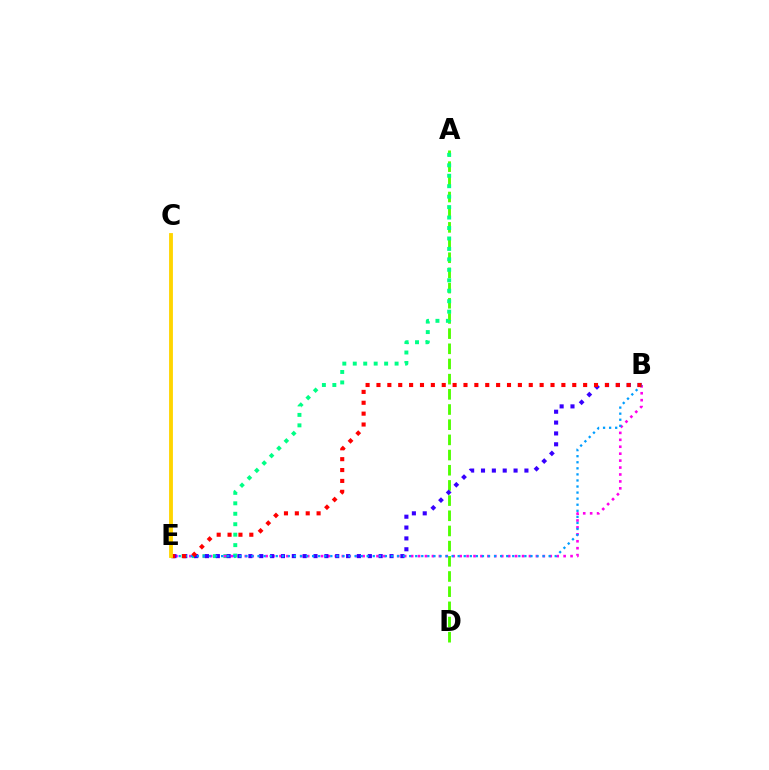{('A', 'D'): [{'color': '#4fff00', 'line_style': 'dashed', 'thickness': 2.06}], ('A', 'E'): [{'color': '#00ff86', 'line_style': 'dotted', 'thickness': 2.84}], ('B', 'E'): [{'color': '#ff00ed', 'line_style': 'dotted', 'thickness': 1.88}, {'color': '#3700ff', 'line_style': 'dotted', 'thickness': 2.95}, {'color': '#009eff', 'line_style': 'dotted', 'thickness': 1.65}, {'color': '#ff0000', 'line_style': 'dotted', 'thickness': 2.96}], ('C', 'E'): [{'color': '#ffd500', 'line_style': 'solid', 'thickness': 2.76}]}